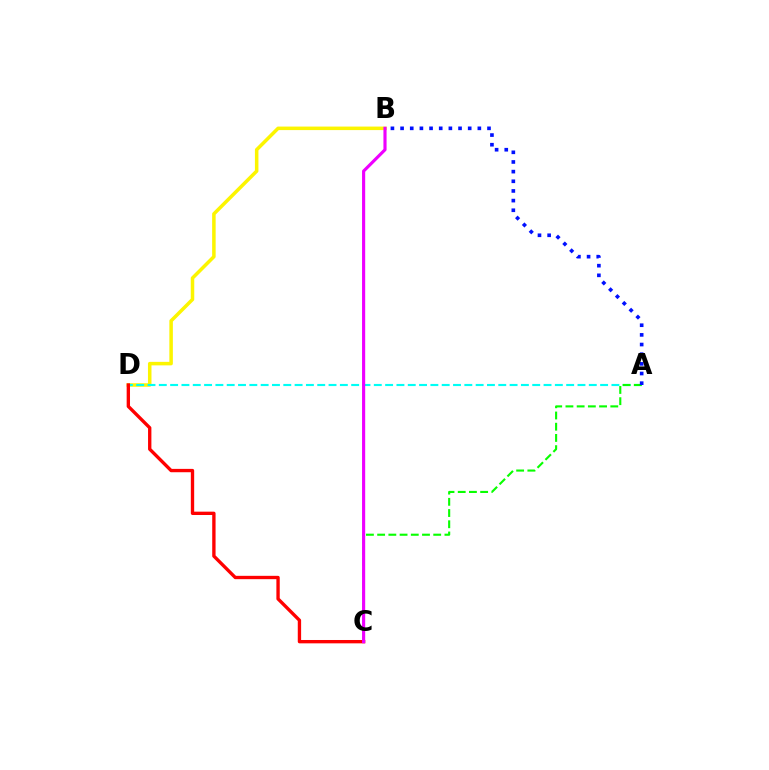{('B', 'D'): [{'color': '#fcf500', 'line_style': 'solid', 'thickness': 2.53}], ('A', 'D'): [{'color': '#00fff6', 'line_style': 'dashed', 'thickness': 1.54}], ('A', 'C'): [{'color': '#08ff00', 'line_style': 'dashed', 'thickness': 1.52}], ('A', 'B'): [{'color': '#0010ff', 'line_style': 'dotted', 'thickness': 2.62}], ('C', 'D'): [{'color': '#ff0000', 'line_style': 'solid', 'thickness': 2.41}], ('B', 'C'): [{'color': '#ee00ff', 'line_style': 'solid', 'thickness': 2.26}]}